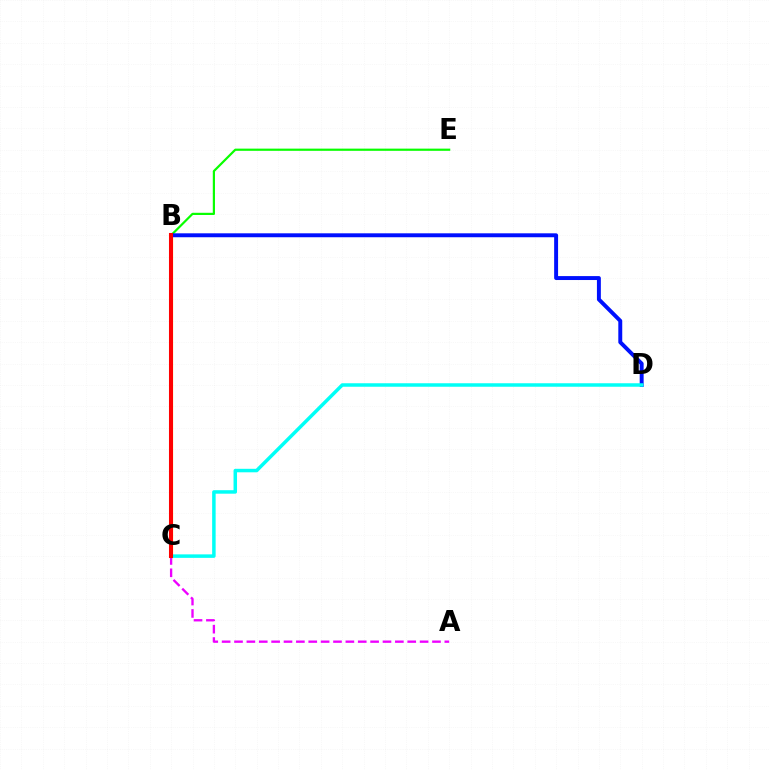{('B', 'C'): [{'color': '#fcf500', 'line_style': 'solid', 'thickness': 2.29}, {'color': '#ff0000', 'line_style': 'solid', 'thickness': 2.92}], ('B', 'E'): [{'color': '#08ff00', 'line_style': 'solid', 'thickness': 1.58}], ('A', 'C'): [{'color': '#ee00ff', 'line_style': 'dashed', 'thickness': 1.68}], ('B', 'D'): [{'color': '#0010ff', 'line_style': 'solid', 'thickness': 2.83}], ('C', 'D'): [{'color': '#00fff6', 'line_style': 'solid', 'thickness': 2.51}]}